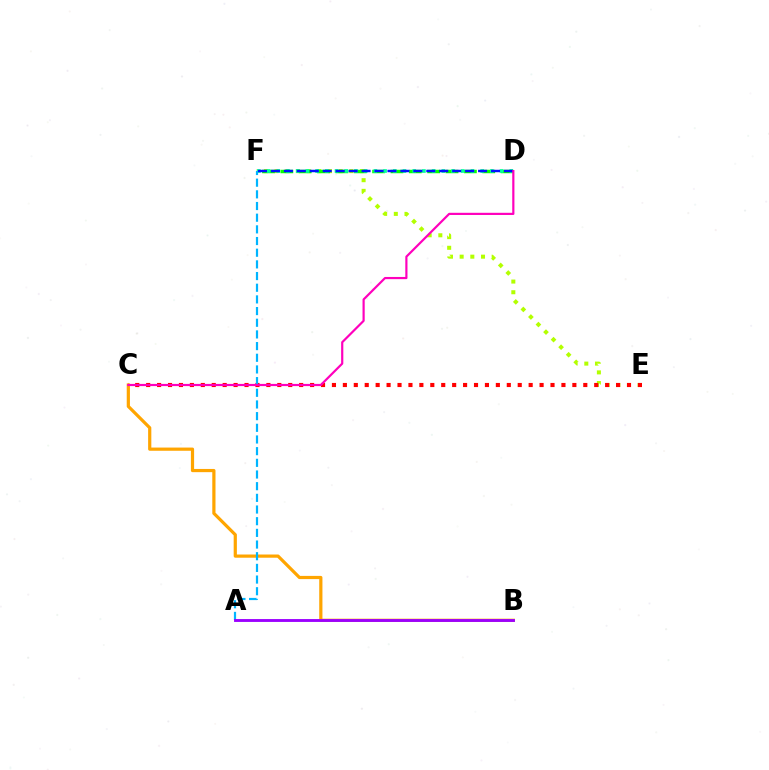{('E', 'F'): [{'color': '#b3ff00', 'line_style': 'dotted', 'thickness': 2.9}], ('D', 'F'): [{'color': '#08ff00', 'line_style': 'dashed', 'thickness': 2.49}, {'color': '#00ff9d', 'line_style': 'dotted', 'thickness': 2.64}, {'color': '#0010ff', 'line_style': 'dashed', 'thickness': 1.76}], ('C', 'E'): [{'color': '#ff0000', 'line_style': 'dotted', 'thickness': 2.97}], ('B', 'C'): [{'color': '#ffa500', 'line_style': 'solid', 'thickness': 2.31}], ('A', 'F'): [{'color': '#00b5ff', 'line_style': 'dashed', 'thickness': 1.59}], ('A', 'B'): [{'color': '#9b00ff', 'line_style': 'solid', 'thickness': 2.06}], ('C', 'D'): [{'color': '#ff00bd', 'line_style': 'solid', 'thickness': 1.57}]}